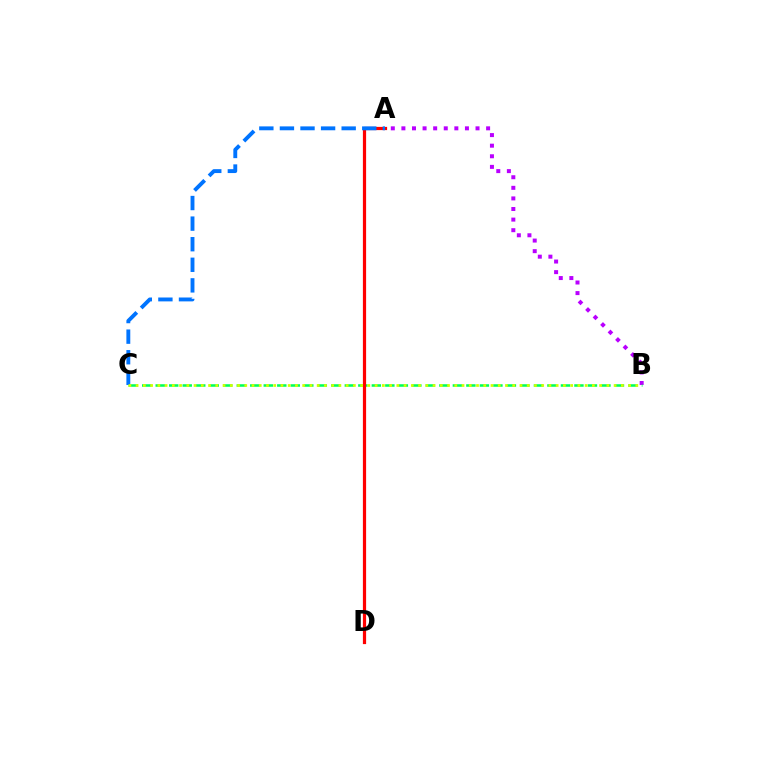{('A', 'B'): [{'color': '#b900ff', 'line_style': 'dotted', 'thickness': 2.88}], ('B', 'C'): [{'color': '#00ff5c', 'line_style': 'dashed', 'thickness': 1.83}, {'color': '#d1ff00', 'line_style': 'dotted', 'thickness': 1.97}], ('A', 'D'): [{'color': '#ff0000', 'line_style': 'solid', 'thickness': 2.31}], ('A', 'C'): [{'color': '#0074ff', 'line_style': 'dashed', 'thickness': 2.8}]}